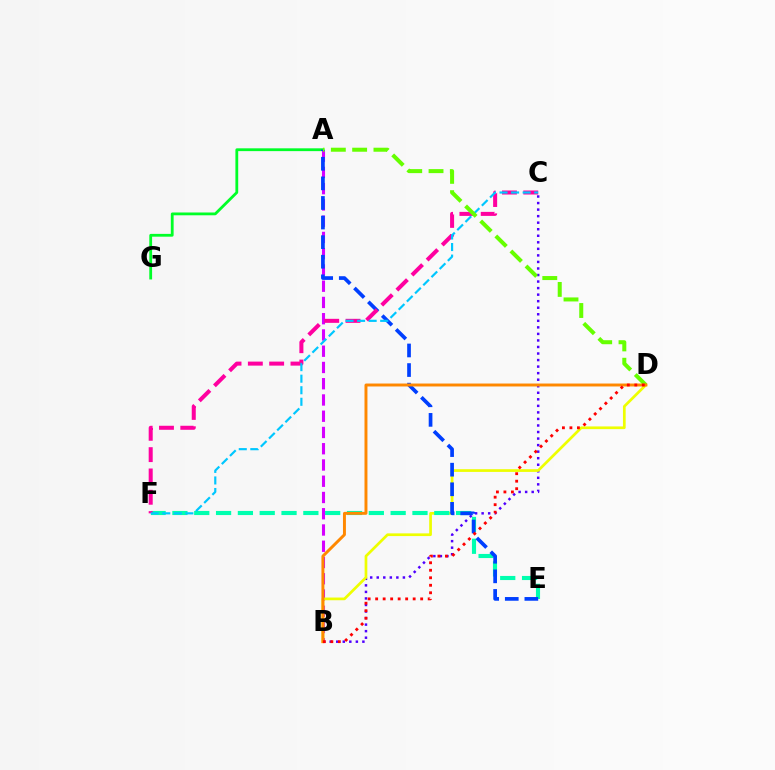{('A', 'G'): [{'color': '#00ff27', 'line_style': 'solid', 'thickness': 2.02}], ('A', 'B'): [{'color': '#d600ff', 'line_style': 'dashed', 'thickness': 2.21}], ('B', 'C'): [{'color': '#4f00ff', 'line_style': 'dotted', 'thickness': 1.78}], ('B', 'D'): [{'color': '#eeff00', 'line_style': 'solid', 'thickness': 1.95}, {'color': '#ff8800', 'line_style': 'solid', 'thickness': 2.12}, {'color': '#ff0000', 'line_style': 'dotted', 'thickness': 2.04}], ('E', 'F'): [{'color': '#00ffaf', 'line_style': 'dashed', 'thickness': 2.96}], ('A', 'E'): [{'color': '#003fff', 'line_style': 'dashed', 'thickness': 2.66}], ('C', 'F'): [{'color': '#ff00a0', 'line_style': 'dashed', 'thickness': 2.9}, {'color': '#00c7ff', 'line_style': 'dashed', 'thickness': 1.57}], ('A', 'D'): [{'color': '#66ff00', 'line_style': 'dashed', 'thickness': 2.89}]}